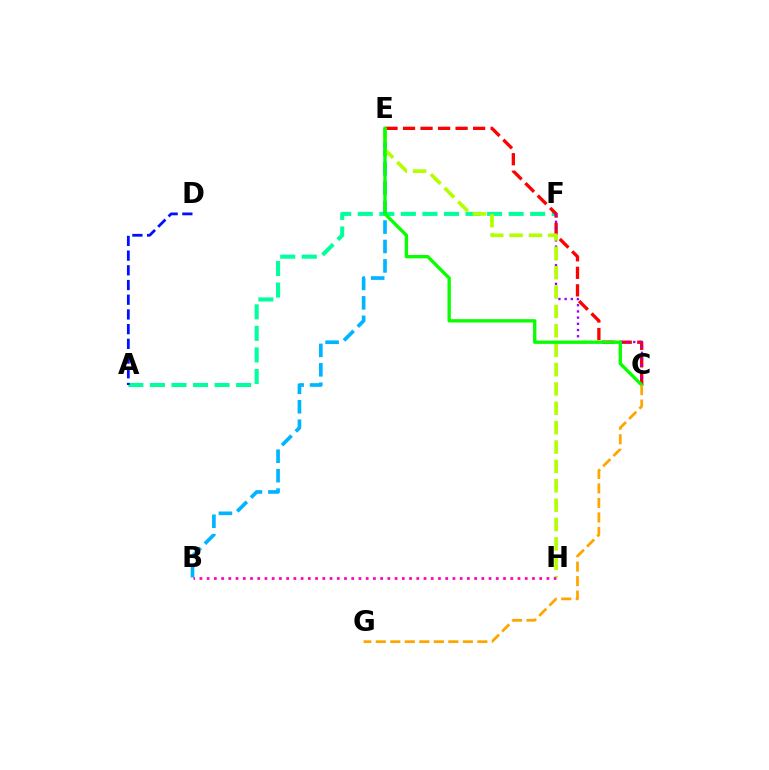{('A', 'F'): [{'color': '#00ff9d', 'line_style': 'dashed', 'thickness': 2.93}], ('C', 'E'): [{'color': '#ff0000', 'line_style': 'dashed', 'thickness': 2.38}, {'color': '#08ff00', 'line_style': 'solid', 'thickness': 2.4}], ('C', 'F'): [{'color': '#9b00ff', 'line_style': 'dotted', 'thickness': 1.68}], ('A', 'D'): [{'color': '#0010ff', 'line_style': 'dashed', 'thickness': 2.0}], ('B', 'E'): [{'color': '#00b5ff', 'line_style': 'dashed', 'thickness': 2.64}], ('E', 'H'): [{'color': '#b3ff00', 'line_style': 'dashed', 'thickness': 2.63}], ('B', 'H'): [{'color': '#ff00bd', 'line_style': 'dotted', 'thickness': 1.96}], ('C', 'G'): [{'color': '#ffa500', 'line_style': 'dashed', 'thickness': 1.97}]}